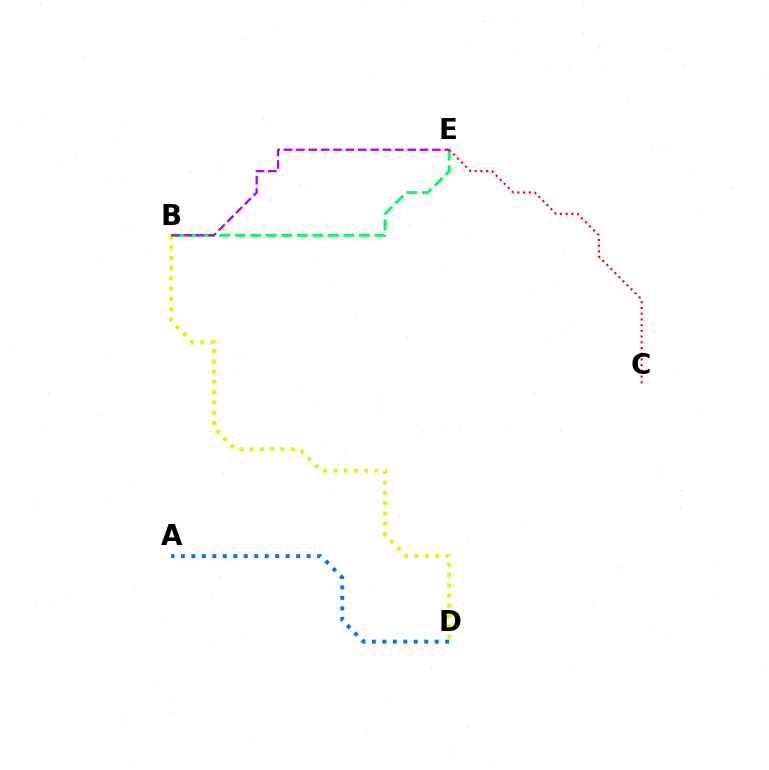{('B', 'D'): [{'color': '#d1ff00', 'line_style': 'dotted', 'thickness': 2.79}], ('B', 'E'): [{'color': '#00ff5c', 'line_style': 'dashed', 'thickness': 2.11}, {'color': '#b900ff', 'line_style': 'dashed', 'thickness': 1.68}], ('C', 'E'): [{'color': '#ff0000', 'line_style': 'dotted', 'thickness': 1.55}], ('A', 'D'): [{'color': '#0074ff', 'line_style': 'dotted', 'thickness': 2.85}]}